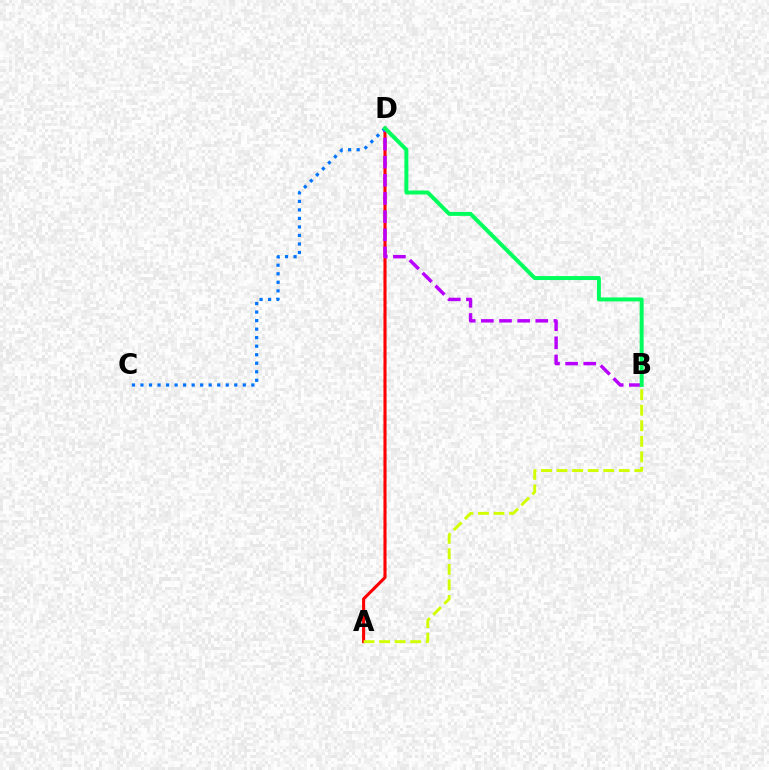{('A', 'D'): [{'color': '#ff0000', 'line_style': 'solid', 'thickness': 2.23}], ('A', 'B'): [{'color': '#d1ff00', 'line_style': 'dashed', 'thickness': 2.11}], ('B', 'D'): [{'color': '#b900ff', 'line_style': 'dashed', 'thickness': 2.47}, {'color': '#00ff5c', 'line_style': 'solid', 'thickness': 2.86}], ('C', 'D'): [{'color': '#0074ff', 'line_style': 'dotted', 'thickness': 2.32}]}